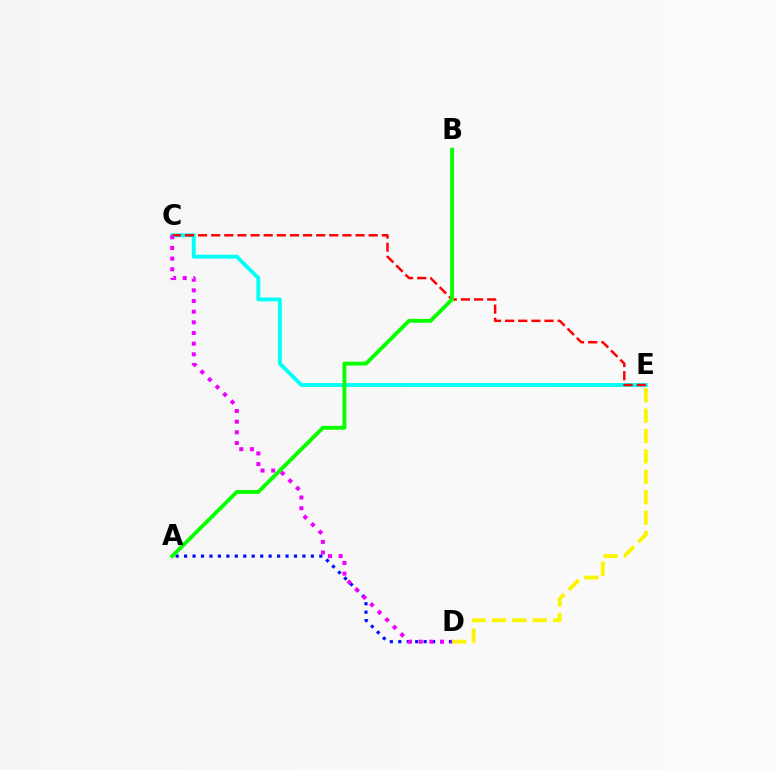{('A', 'D'): [{'color': '#0010ff', 'line_style': 'dotted', 'thickness': 2.3}], ('C', 'E'): [{'color': '#00fff6', 'line_style': 'solid', 'thickness': 2.77}, {'color': '#ff0000', 'line_style': 'dashed', 'thickness': 1.78}], ('D', 'E'): [{'color': '#fcf500', 'line_style': 'dashed', 'thickness': 2.77}], ('A', 'B'): [{'color': '#08ff00', 'line_style': 'solid', 'thickness': 2.78}], ('C', 'D'): [{'color': '#ee00ff', 'line_style': 'dotted', 'thickness': 2.9}]}